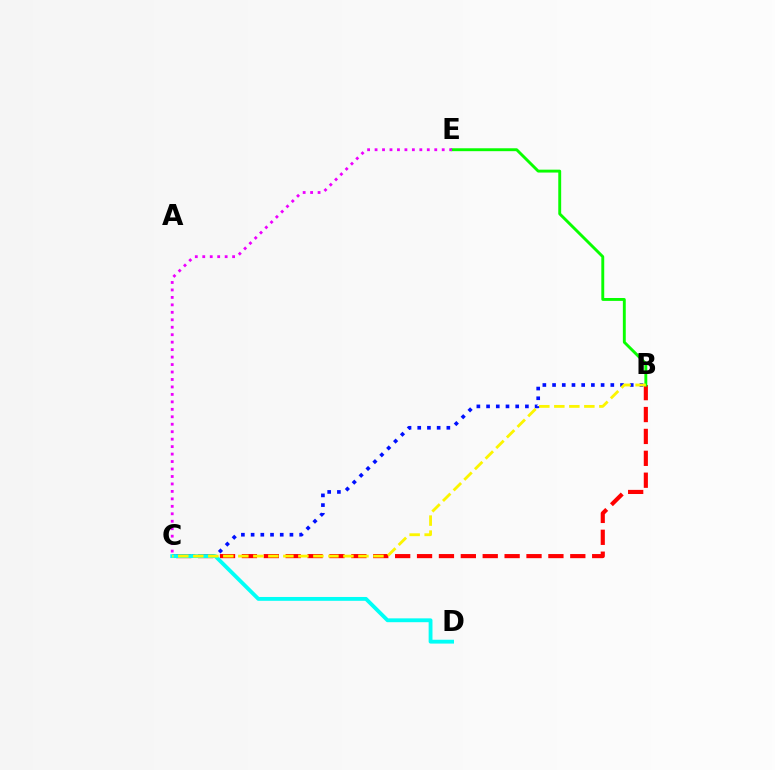{('B', 'C'): [{'color': '#0010ff', 'line_style': 'dotted', 'thickness': 2.64}, {'color': '#ff0000', 'line_style': 'dashed', 'thickness': 2.97}, {'color': '#fcf500', 'line_style': 'dashed', 'thickness': 2.04}], ('C', 'D'): [{'color': '#00fff6', 'line_style': 'solid', 'thickness': 2.76}], ('B', 'E'): [{'color': '#08ff00', 'line_style': 'solid', 'thickness': 2.09}], ('C', 'E'): [{'color': '#ee00ff', 'line_style': 'dotted', 'thickness': 2.03}]}